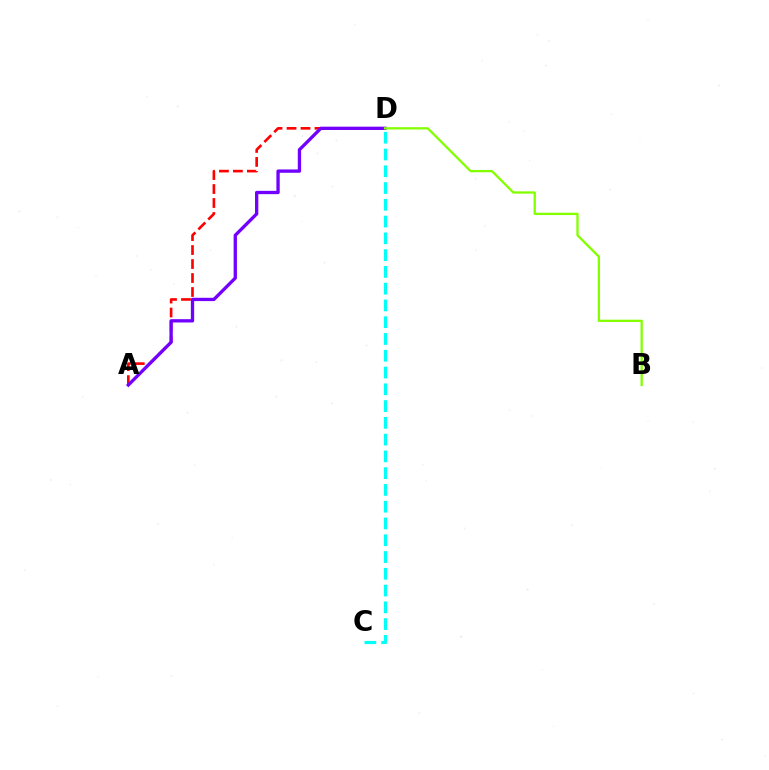{('A', 'D'): [{'color': '#ff0000', 'line_style': 'dashed', 'thickness': 1.9}, {'color': '#7200ff', 'line_style': 'solid', 'thickness': 2.39}], ('C', 'D'): [{'color': '#00fff6', 'line_style': 'dashed', 'thickness': 2.28}], ('B', 'D'): [{'color': '#84ff00', 'line_style': 'solid', 'thickness': 1.66}]}